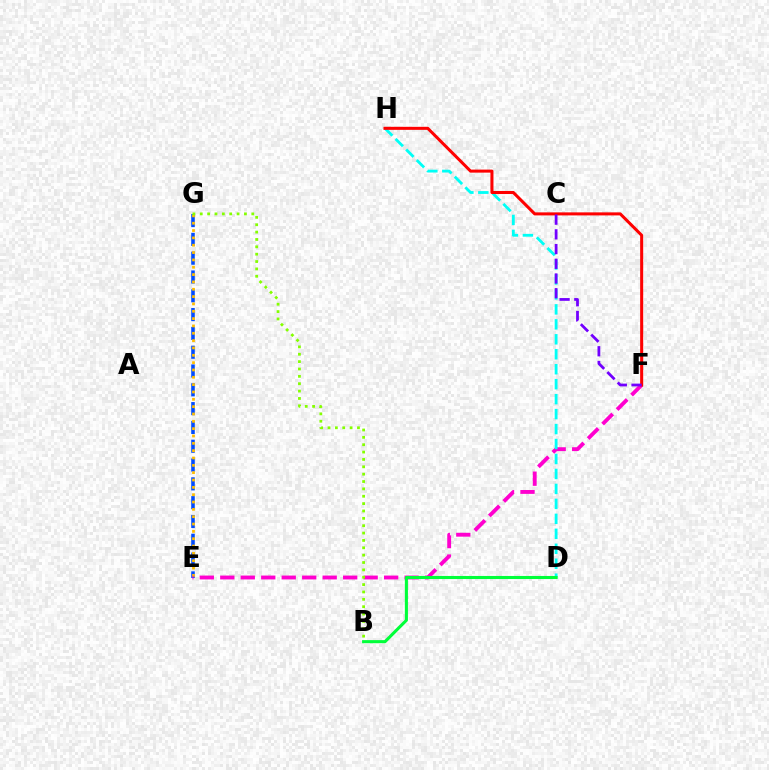{('E', 'G'): [{'color': '#004bff', 'line_style': 'dashed', 'thickness': 2.55}, {'color': '#ffbd00', 'line_style': 'dotted', 'thickness': 1.99}], ('E', 'F'): [{'color': '#ff00cf', 'line_style': 'dashed', 'thickness': 2.78}], ('D', 'H'): [{'color': '#00fff6', 'line_style': 'dashed', 'thickness': 2.03}], ('B', 'D'): [{'color': '#00ff39', 'line_style': 'solid', 'thickness': 2.21}], ('B', 'G'): [{'color': '#84ff00', 'line_style': 'dotted', 'thickness': 2.0}], ('F', 'H'): [{'color': '#ff0000', 'line_style': 'solid', 'thickness': 2.19}], ('C', 'F'): [{'color': '#7200ff', 'line_style': 'dashed', 'thickness': 2.0}]}